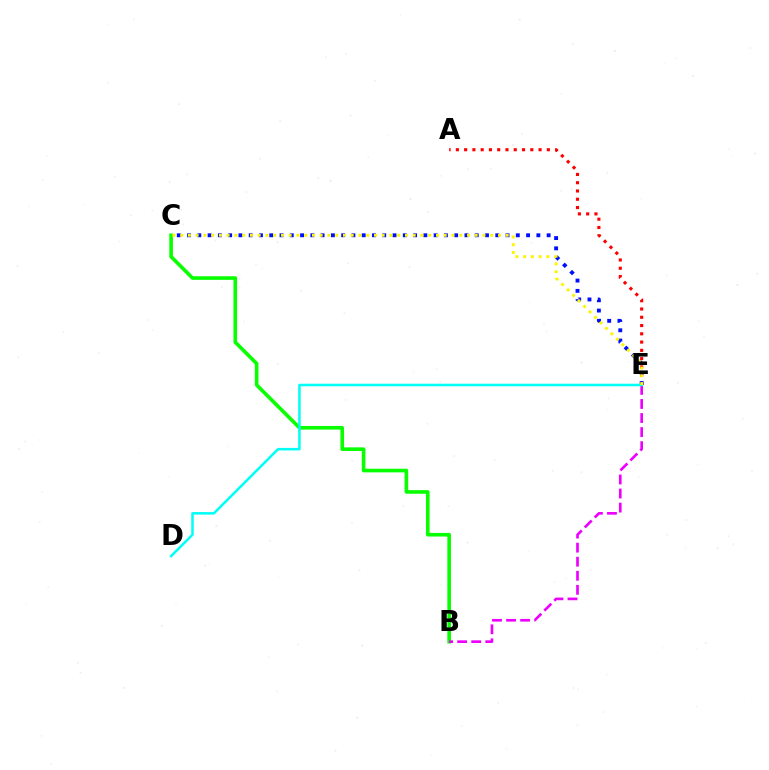{('A', 'E'): [{'color': '#ff0000', 'line_style': 'dotted', 'thickness': 2.25}], ('B', 'C'): [{'color': '#08ff00', 'line_style': 'solid', 'thickness': 2.6}], ('B', 'E'): [{'color': '#ee00ff', 'line_style': 'dashed', 'thickness': 1.91}], ('C', 'E'): [{'color': '#0010ff', 'line_style': 'dotted', 'thickness': 2.79}, {'color': '#fcf500', 'line_style': 'dotted', 'thickness': 2.11}], ('D', 'E'): [{'color': '#00fff6', 'line_style': 'solid', 'thickness': 1.82}]}